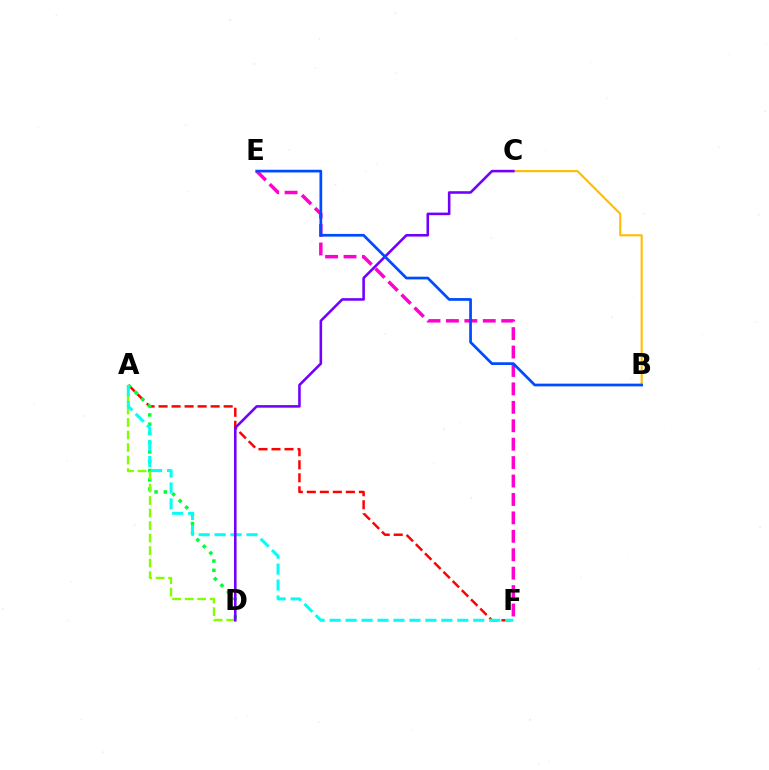{('A', 'F'): [{'color': '#ff0000', 'line_style': 'dashed', 'thickness': 1.77}, {'color': '#00fff6', 'line_style': 'dashed', 'thickness': 2.17}], ('B', 'C'): [{'color': '#ffbd00', 'line_style': 'solid', 'thickness': 1.52}], ('A', 'D'): [{'color': '#00ff39', 'line_style': 'dotted', 'thickness': 2.52}, {'color': '#84ff00', 'line_style': 'dashed', 'thickness': 1.7}], ('E', 'F'): [{'color': '#ff00cf', 'line_style': 'dashed', 'thickness': 2.5}], ('C', 'D'): [{'color': '#7200ff', 'line_style': 'solid', 'thickness': 1.85}], ('B', 'E'): [{'color': '#004bff', 'line_style': 'solid', 'thickness': 1.96}]}